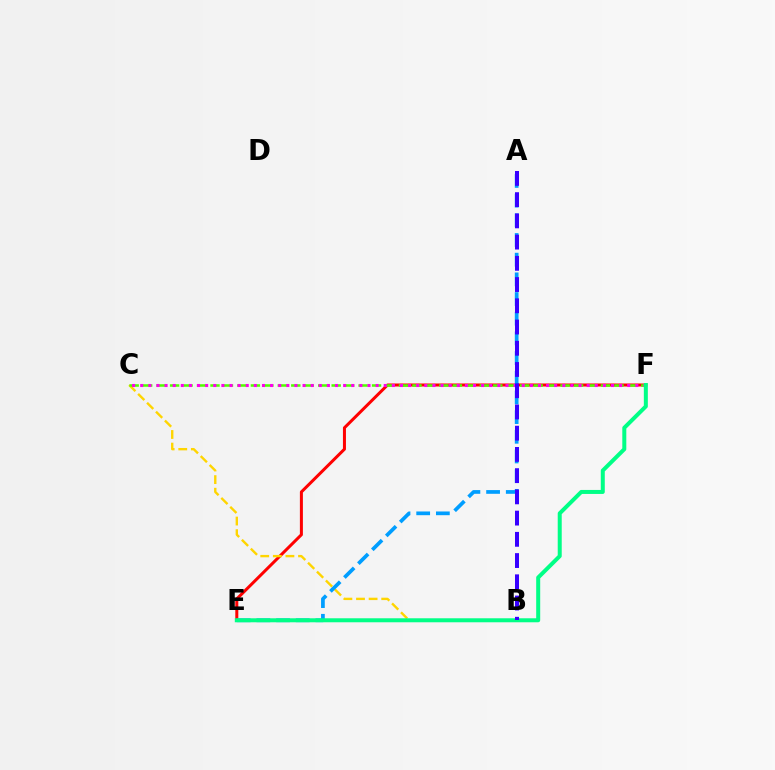{('E', 'F'): [{'color': '#ff0000', 'line_style': 'solid', 'thickness': 2.17}, {'color': '#00ff86', 'line_style': 'solid', 'thickness': 2.88}], ('B', 'C'): [{'color': '#ffd500', 'line_style': 'dashed', 'thickness': 1.71}], ('A', 'E'): [{'color': '#009eff', 'line_style': 'dashed', 'thickness': 2.67}], ('C', 'F'): [{'color': '#4fff00', 'line_style': 'dashed', 'thickness': 1.83}, {'color': '#ff00ed', 'line_style': 'dotted', 'thickness': 2.21}], ('A', 'B'): [{'color': '#3700ff', 'line_style': 'dashed', 'thickness': 2.88}]}